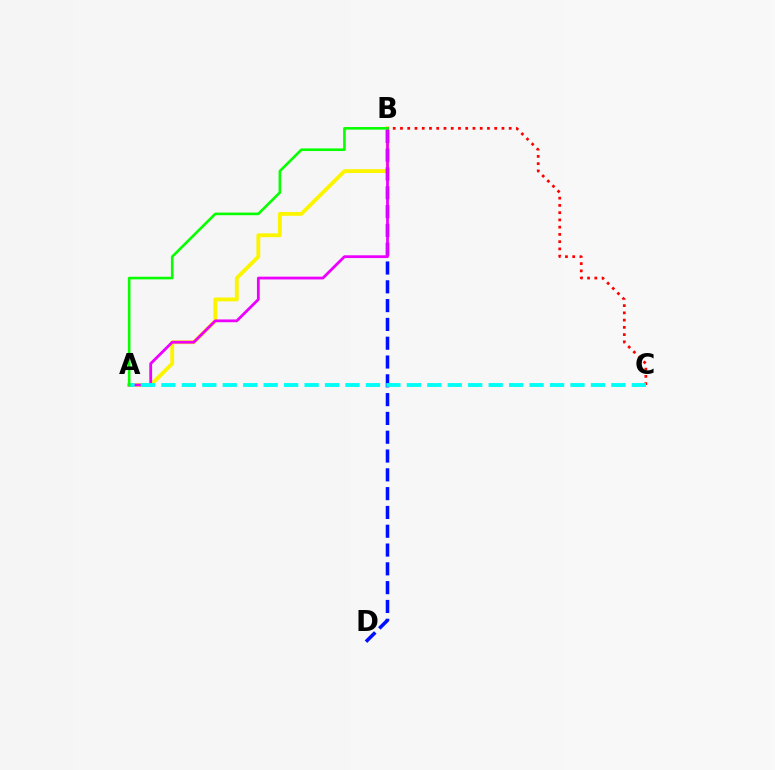{('A', 'B'): [{'color': '#fcf500', 'line_style': 'solid', 'thickness': 2.77}, {'color': '#ee00ff', 'line_style': 'solid', 'thickness': 2.01}, {'color': '#08ff00', 'line_style': 'solid', 'thickness': 1.88}], ('B', 'D'): [{'color': '#0010ff', 'line_style': 'dashed', 'thickness': 2.55}], ('B', 'C'): [{'color': '#ff0000', 'line_style': 'dotted', 'thickness': 1.97}], ('A', 'C'): [{'color': '#00fff6', 'line_style': 'dashed', 'thickness': 2.78}]}